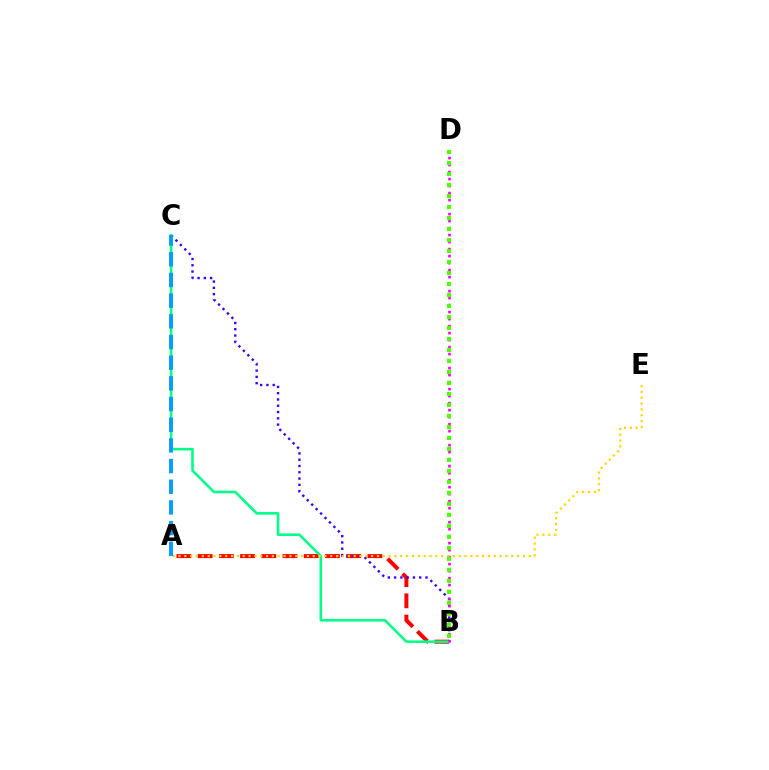{('A', 'B'): [{'color': '#ff0000', 'line_style': 'dashed', 'thickness': 2.88}], ('B', 'C'): [{'color': '#3700ff', 'line_style': 'dotted', 'thickness': 1.71}, {'color': '#00ff86', 'line_style': 'solid', 'thickness': 1.86}], ('B', 'D'): [{'color': '#ff00ed', 'line_style': 'dotted', 'thickness': 1.9}, {'color': '#4fff00', 'line_style': 'dotted', 'thickness': 2.99}], ('A', 'E'): [{'color': '#ffd500', 'line_style': 'dotted', 'thickness': 1.59}], ('A', 'C'): [{'color': '#009eff', 'line_style': 'dashed', 'thickness': 2.81}]}